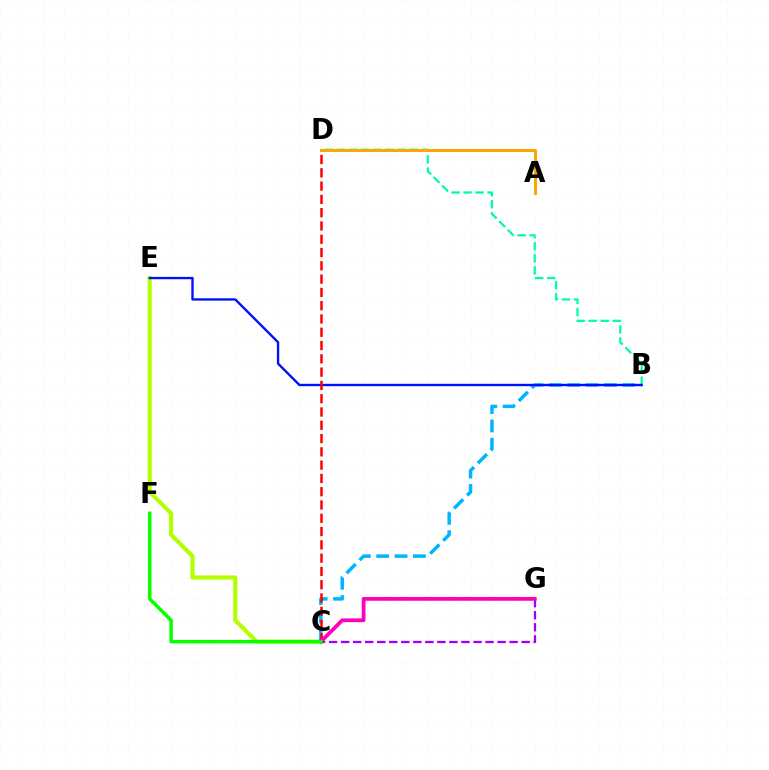{('C', 'E'): [{'color': '#b3ff00', 'line_style': 'solid', 'thickness': 2.98}], ('B', 'C'): [{'color': '#00b5ff', 'line_style': 'dashed', 'thickness': 2.49}], ('B', 'D'): [{'color': '#00ff9d', 'line_style': 'dashed', 'thickness': 1.64}], ('B', 'E'): [{'color': '#0010ff', 'line_style': 'solid', 'thickness': 1.7}], ('C', 'D'): [{'color': '#ff0000', 'line_style': 'dashed', 'thickness': 1.81}], ('C', 'G'): [{'color': '#9b00ff', 'line_style': 'dashed', 'thickness': 1.63}, {'color': '#ff00bd', 'line_style': 'solid', 'thickness': 2.71}], ('C', 'F'): [{'color': '#08ff00', 'line_style': 'solid', 'thickness': 2.5}], ('A', 'D'): [{'color': '#ffa500', 'line_style': 'solid', 'thickness': 2.14}]}